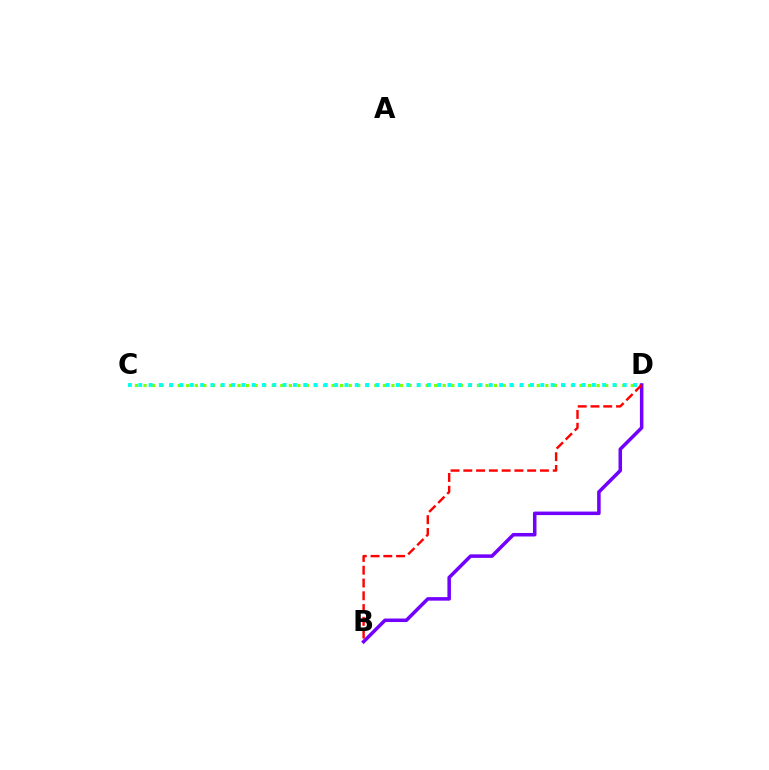{('C', 'D'): [{'color': '#84ff00', 'line_style': 'dotted', 'thickness': 2.32}, {'color': '#00fff6', 'line_style': 'dotted', 'thickness': 2.8}], ('B', 'D'): [{'color': '#7200ff', 'line_style': 'solid', 'thickness': 2.54}, {'color': '#ff0000', 'line_style': 'dashed', 'thickness': 1.74}]}